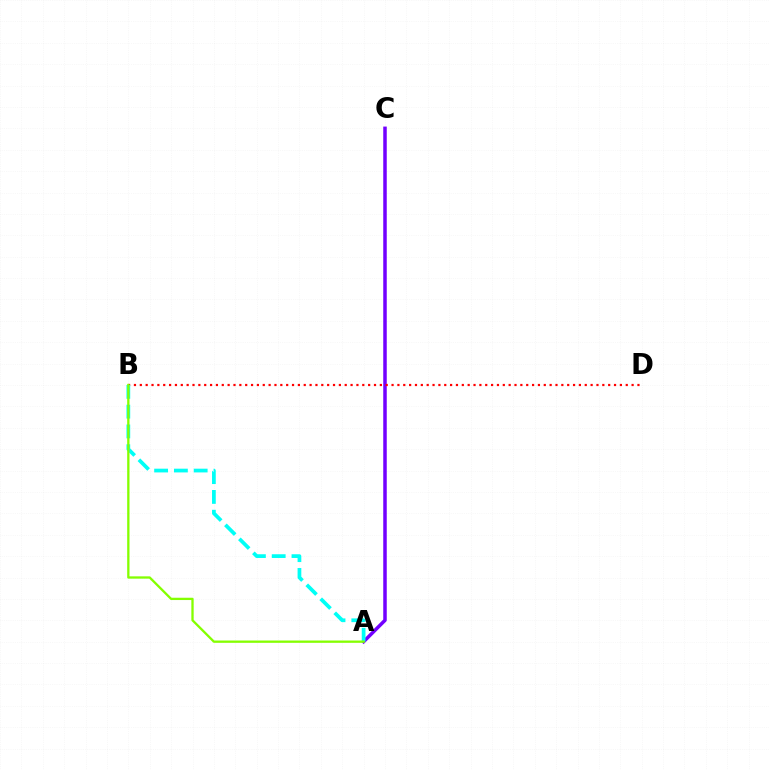{('A', 'C'): [{'color': '#7200ff', 'line_style': 'solid', 'thickness': 2.53}], ('B', 'D'): [{'color': '#ff0000', 'line_style': 'dotted', 'thickness': 1.59}], ('A', 'B'): [{'color': '#00fff6', 'line_style': 'dashed', 'thickness': 2.69}, {'color': '#84ff00', 'line_style': 'solid', 'thickness': 1.66}]}